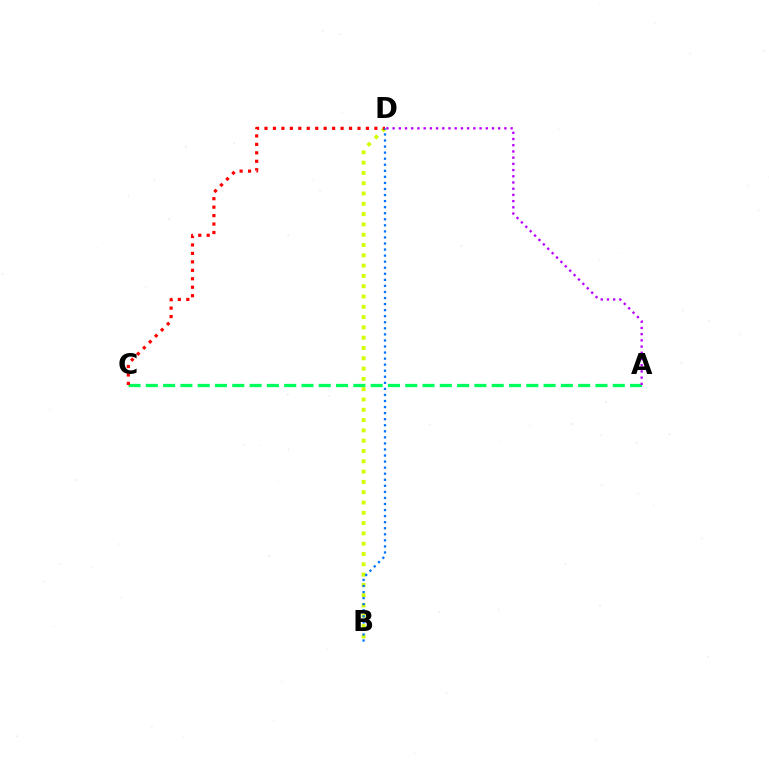{('A', 'C'): [{'color': '#00ff5c', 'line_style': 'dashed', 'thickness': 2.35}], ('B', 'D'): [{'color': '#d1ff00', 'line_style': 'dotted', 'thickness': 2.8}, {'color': '#0074ff', 'line_style': 'dotted', 'thickness': 1.65}], ('C', 'D'): [{'color': '#ff0000', 'line_style': 'dotted', 'thickness': 2.3}], ('A', 'D'): [{'color': '#b900ff', 'line_style': 'dotted', 'thickness': 1.69}]}